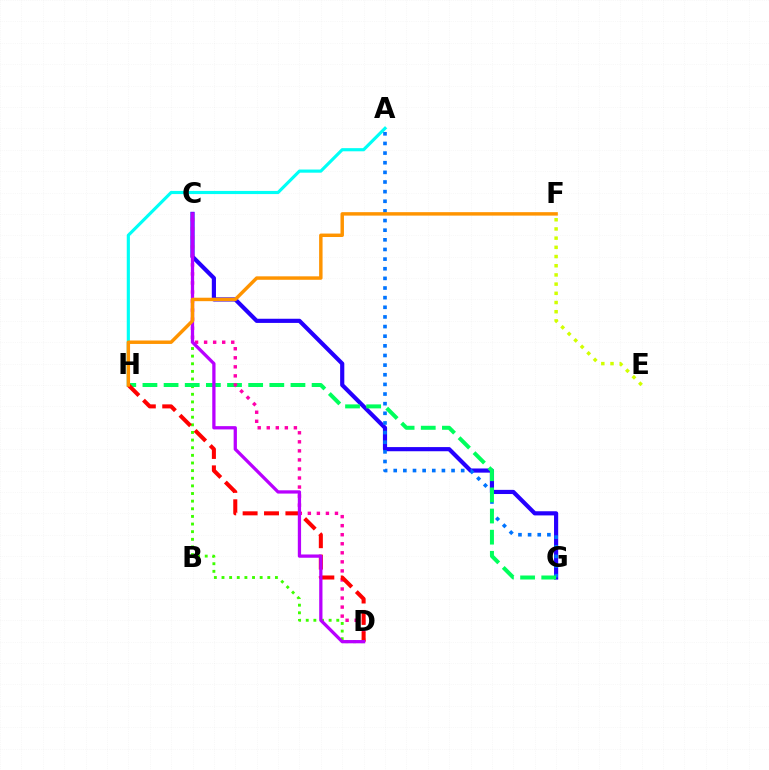{('A', 'H'): [{'color': '#00fff6', 'line_style': 'solid', 'thickness': 2.27}], ('C', 'D'): [{'color': '#3dff00', 'line_style': 'dotted', 'thickness': 2.07}, {'color': '#ff00ac', 'line_style': 'dotted', 'thickness': 2.46}, {'color': '#b900ff', 'line_style': 'solid', 'thickness': 2.36}], ('C', 'G'): [{'color': '#2500ff', 'line_style': 'solid', 'thickness': 3.0}], ('A', 'G'): [{'color': '#0074ff', 'line_style': 'dotted', 'thickness': 2.62}], ('E', 'F'): [{'color': '#d1ff00', 'line_style': 'dotted', 'thickness': 2.5}], ('G', 'H'): [{'color': '#00ff5c', 'line_style': 'dashed', 'thickness': 2.87}], ('D', 'H'): [{'color': '#ff0000', 'line_style': 'dashed', 'thickness': 2.91}], ('F', 'H'): [{'color': '#ff9400', 'line_style': 'solid', 'thickness': 2.48}]}